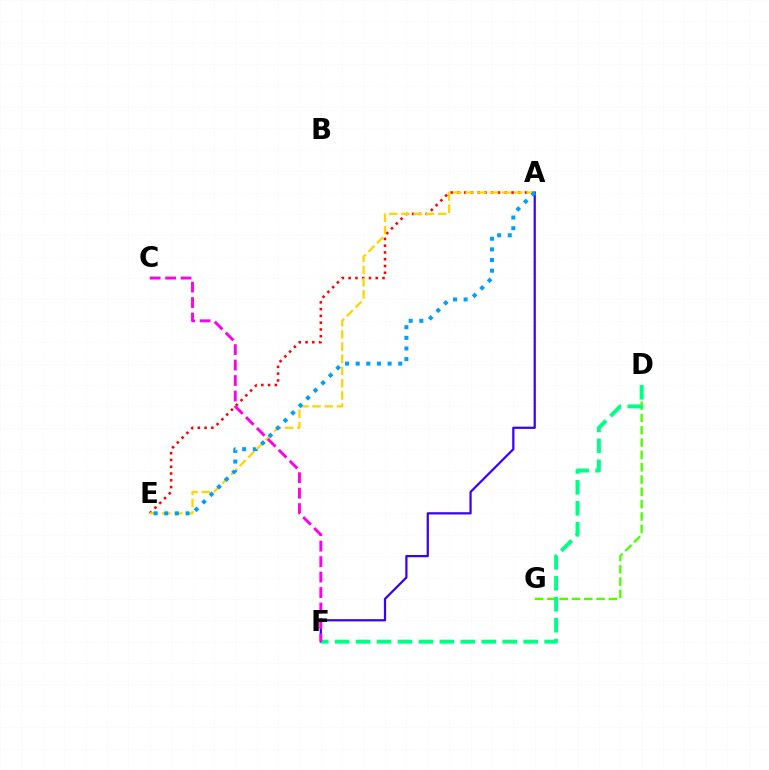{('D', 'G'): [{'color': '#4fff00', 'line_style': 'dashed', 'thickness': 1.67}], ('A', 'F'): [{'color': '#3700ff', 'line_style': 'solid', 'thickness': 1.61}], ('A', 'E'): [{'color': '#ff0000', 'line_style': 'dotted', 'thickness': 1.84}, {'color': '#ffd500', 'line_style': 'dashed', 'thickness': 1.66}, {'color': '#009eff', 'line_style': 'dotted', 'thickness': 2.89}], ('D', 'F'): [{'color': '#00ff86', 'line_style': 'dashed', 'thickness': 2.85}], ('C', 'F'): [{'color': '#ff00ed', 'line_style': 'dashed', 'thickness': 2.1}]}